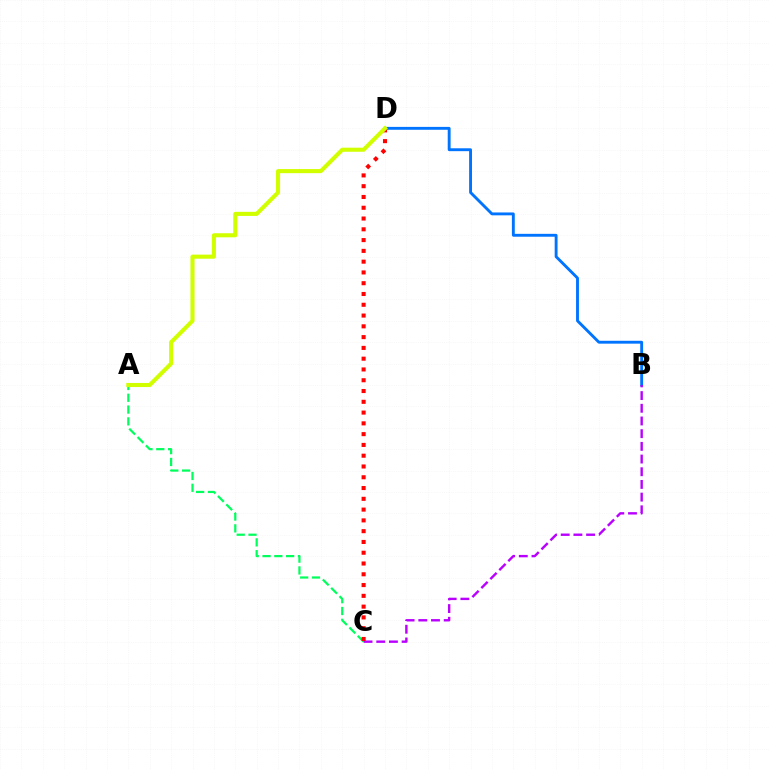{('A', 'C'): [{'color': '#00ff5c', 'line_style': 'dashed', 'thickness': 1.6}], ('B', 'D'): [{'color': '#0074ff', 'line_style': 'solid', 'thickness': 2.07}], ('B', 'C'): [{'color': '#b900ff', 'line_style': 'dashed', 'thickness': 1.72}], ('C', 'D'): [{'color': '#ff0000', 'line_style': 'dotted', 'thickness': 2.93}], ('A', 'D'): [{'color': '#d1ff00', 'line_style': 'solid', 'thickness': 2.94}]}